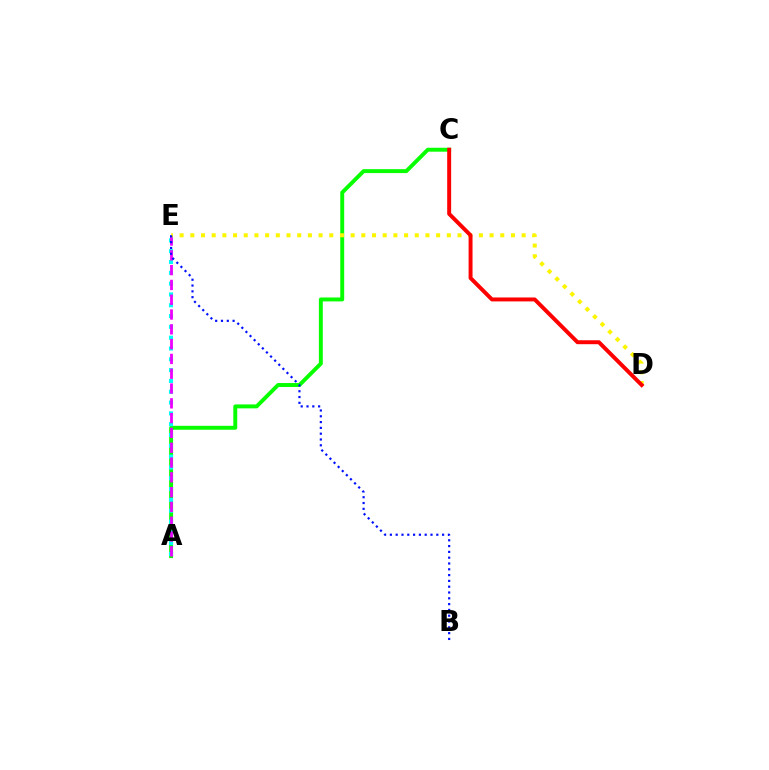{('A', 'C'): [{'color': '#08ff00', 'line_style': 'solid', 'thickness': 2.82}], ('A', 'E'): [{'color': '#00fff6', 'line_style': 'dotted', 'thickness': 2.94}, {'color': '#ee00ff', 'line_style': 'dashed', 'thickness': 2.01}], ('D', 'E'): [{'color': '#fcf500', 'line_style': 'dotted', 'thickness': 2.9}], ('B', 'E'): [{'color': '#0010ff', 'line_style': 'dotted', 'thickness': 1.58}], ('C', 'D'): [{'color': '#ff0000', 'line_style': 'solid', 'thickness': 2.84}]}